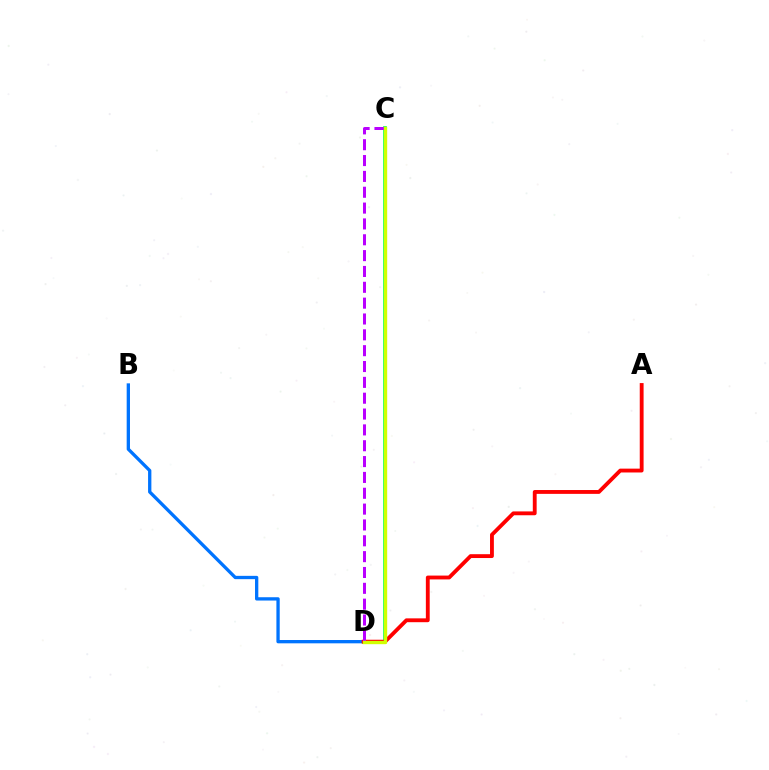{('B', 'D'): [{'color': '#0074ff', 'line_style': 'solid', 'thickness': 2.38}], ('C', 'D'): [{'color': '#00ff5c', 'line_style': 'solid', 'thickness': 2.64}, {'color': '#b900ff', 'line_style': 'dashed', 'thickness': 2.15}, {'color': '#d1ff00', 'line_style': 'solid', 'thickness': 2.42}], ('A', 'D'): [{'color': '#ff0000', 'line_style': 'solid', 'thickness': 2.77}]}